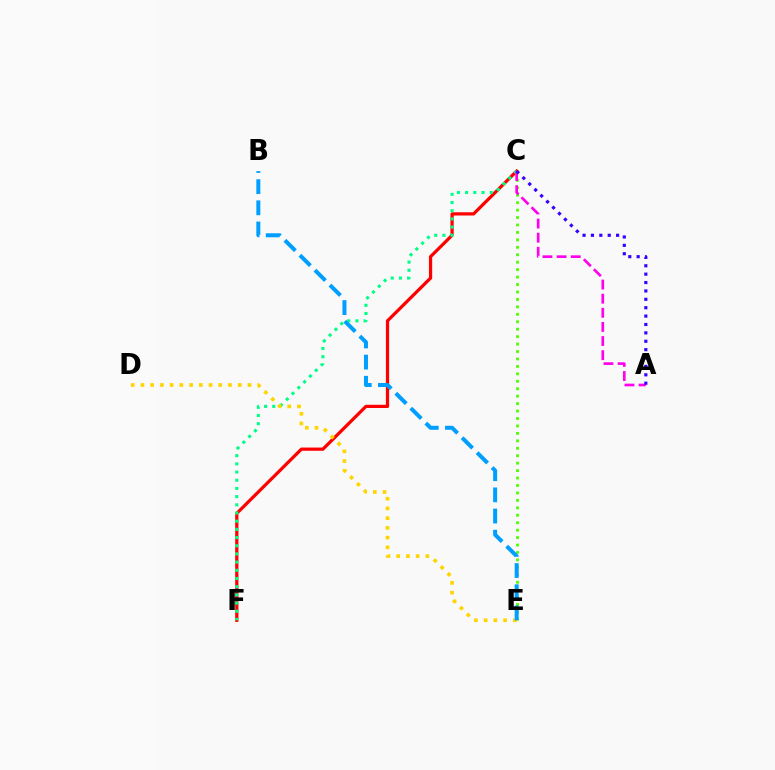{('C', 'F'): [{'color': '#ff0000', 'line_style': 'solid', 'thickness': 2.33}, {'color': '#00ff86', 'line_style': 'dotted', 'thickness': 2.22}], ('C', 'E'): [{'color': '#4fff00', 'line_style': 'dotted', 'thickness': 2.02}], ('D', 'E'): [{'color': '#ffd500', 'line_style': 'dotted', 'thickness': 2.64}], ('A', 'C'): [{'color': '#ff00ed', 'line_style': 'dashed', 'thickness': 1.92}, {'color': '#3700ff', 'line_style': 'dotted', 'thickness': 2.28}], ('B', 'E'): [{'color': '#009eff', 'line_style': 'dashed', 'thickness': 2.88}]}